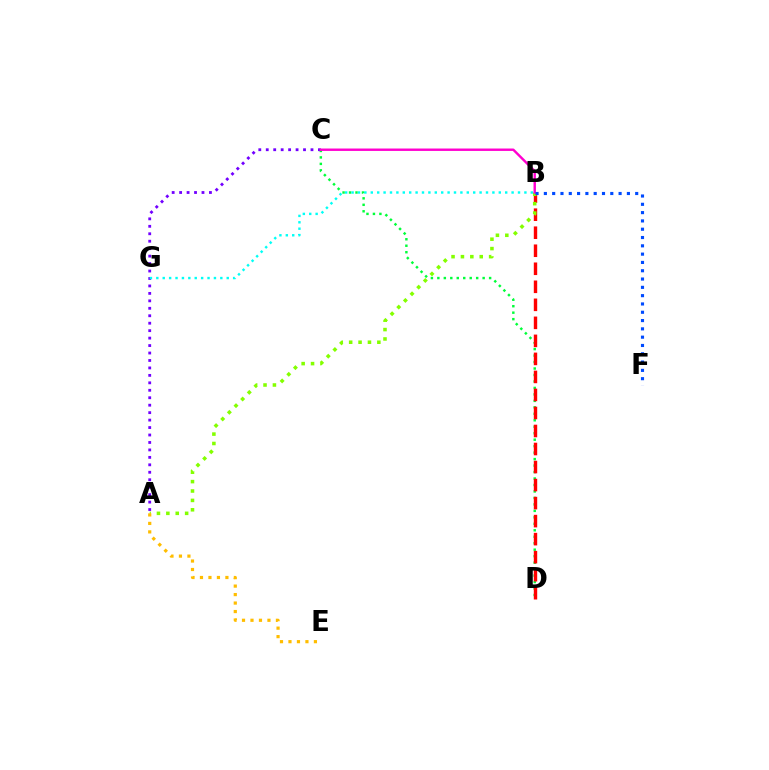{('C', 'D'): [{'color': '#00ff39', 'line_style': 'dotted', 'thickness': 1.76}], ('B', 'D'): [{'color': '#ff0000', 'line_style': 'dashed', 'thickness': 2.45}], ('A', 'C'): [{'color': '#7200ff', 'line_style': 'dotted', 'thickness': 2.03}], ('A', 'B'): [{'color': '#84ff00', 'line_style': 'dotted', 'thickness': 2.55}], ('A', 'E'): [{'color': '#ffbd00', 'line_style': 'dotted', 'thickness': 2.3}], ('B', 'C'): [{'color': '#ff00cf', 'line_style': 'solid', 'thickness': 1.74}], ('B', 'F'): [{'color': '#004bff', 'line_style': 'dotted', 'thickness': 2.26}], ('B', 'G'): [{'color': '#00fff6', 'line_style': 'dotted', 'thickness': 1.74}]}